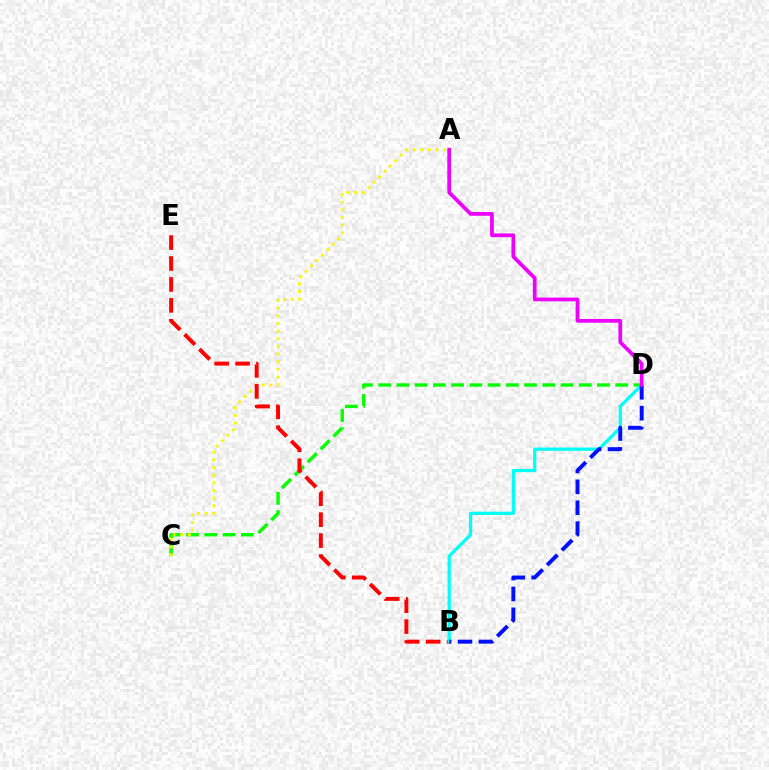{('C', 'D'): [{'color': '#08ff00', 'line_style': 'dashed', 'thickness': 2.48}], ('A', 'C'): [{'color': '#fcf500', 'line_style': 'dotted', 'thickness': 2.07}], ('B', 'E'): [{'color': '#ff0000', 'line_style': 'dashed', 'thickness': 2.84}], ('B', 'D'): [{'color': '#00fff6', 'line_style': 'solid', 'thickness': 2.34}, {'color': '#0010ff', 'line_style': 'dashed', 'thickness': 2.84}], ('A', 'D'): [{'color': '#ee00ff', 'line_style': 'solid', 'thickness': 2.69}]}